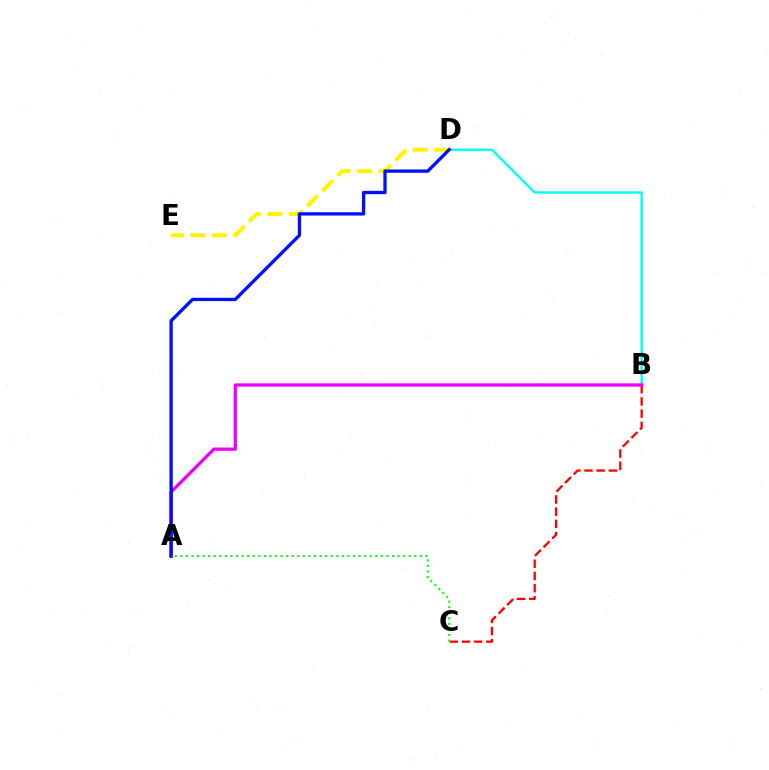{('D', 'E'): [{'color': '#fcf500', 'line_style': 'dashed', 'thickness': 2.92}], ('B', 'D'): [{'color': '#00fff6', 'line_style': 'solid', 'thickness': 1.72}], ('B', 'C'): [{'color': '#ff0000', 'line_style': 'dashed', 'thickness': 1.66}], ('A', 'B'): [{'color': '#ee00ff', 'line_style': 'solid', 'thickness': 2.36}], ('A', 'D'): [{'color': '#0010ff', 'line_style': 'solid', 'thickness': 2.39}], ('A', 'C'): [{'color': '#08ff00', 'line_style': 'dotted', 'thickness': 1.51}]}